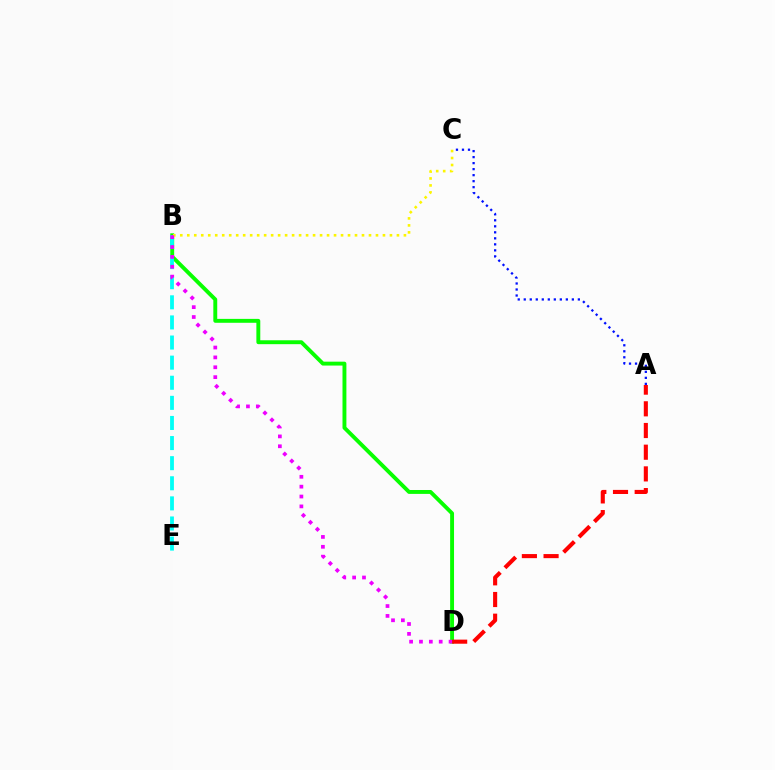{('A', 'C'): [{'color': '#0010ff', 'line_style': 'dotted', 'thickness': 1.63}], ('B', 'D'): [{'color': '#08ff00', 'line_style': 'solid', 'thickness': 2.81}, {'color': '#ee00ff', 'line_style': 'dotted', 'thickness': 2.68}], ('A', 'D'): [{'color': '#ff0000', 'line_style': 'dashed', 'thickness': 2.95}], ('B', 'E'): [{'color': '#00fff6', 'line_style': 'dashed', 'thickness': 2.73}], ('B', 'C'): [{'color': '#fcf500', 'line_style': 'dotted', 'thickness': 1.9}]}